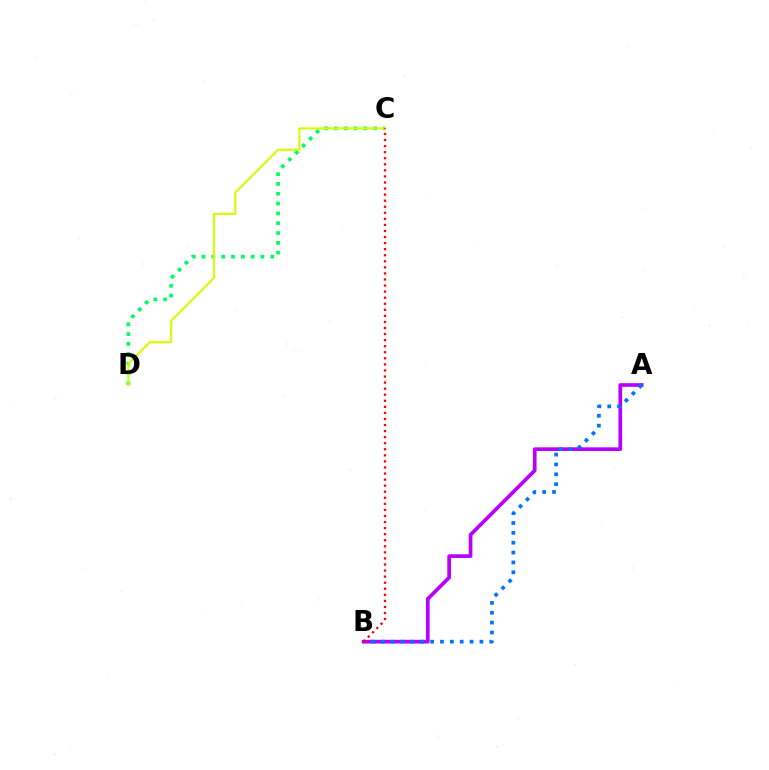{('A', 'B'): [{'color': '#b900ff', 'line_style': 'solid', 'thickness': 2.65}, {'color': '#0074ff', 'line_style': 'dotted', 'thickness': 2.68}], ('C', 'D'): [{'color': '#00ff5c', 'line_style': 'dotted', 'thickness': 2.67}, {'color': '#d1ff00', 'line_style': 'solid', 'thickness': 1.52}], ('B', 'C'): [{'color': '#ff0000', 'line_style': 'dotted', 'thickness': 1.65}]}